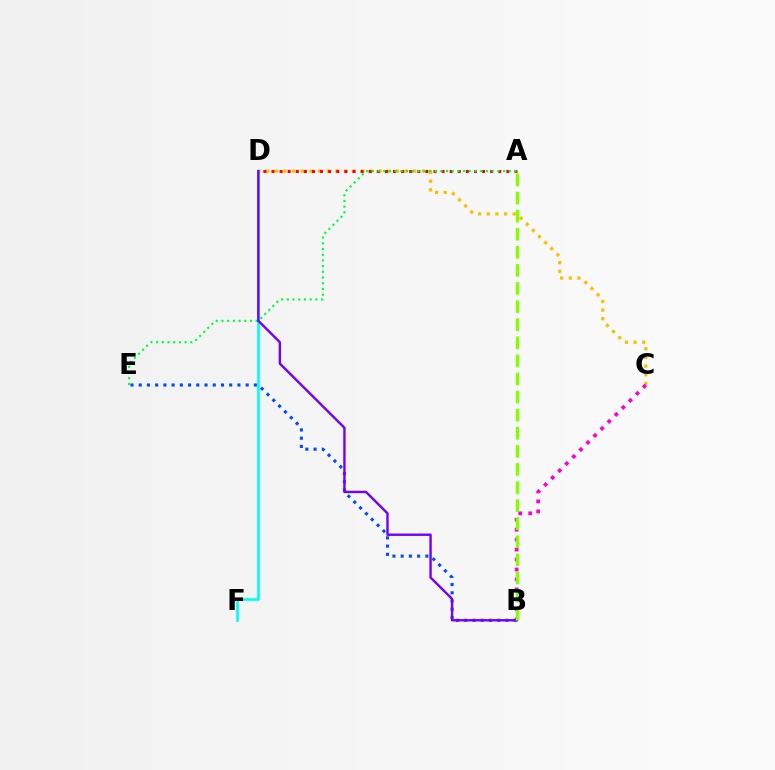{('C', 'D'): [{'color': '#ffbd00', 'line_style': 'dotted', 'thickness': 2.35}], ('D', 'F'): [{'color': '#00fff6', 'line_style': 'solid', 'thickness': 1.93}], ('A', 'D'): [{'color': '#ff0000', 'line_style': 'dotted', 'thickness': 2.2}], ('B', 'E'): [{'color': '#004bff', 'line_style': 'dotted', 'thickness': 2.24}], ('A', 'E'): [{'color': '#00ff39', 'line_style': 'dotted', 'thickness': 1.55}], ('B', 'C'): [{'color': '#ff00cf', 'line_style': 'dotted', 'thickness': 2.71}], ('B', 'D'): [{'color': '#7200ff', 'line_style': 'solid', 'thickness': 1.73}], ('A', 'B'): [{'color': '#84ff00', 'line_style': 'dashed', 'thickness': 2.46}]}